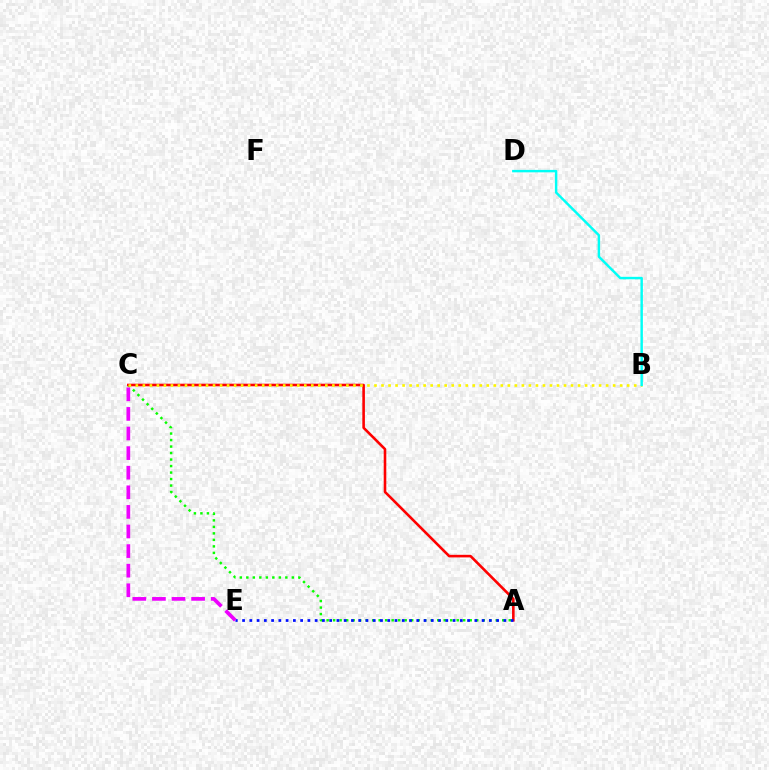{('A', 'C'): [{'color': '#08ff00', 'line_style': 'dotted', 'thickness': 1.77}, {'color': '#ff0000', 'line_style': 'solid', 'thickness': 1.87}], ('A', 'E'): [{'color': '#0010ff', 'line_style': 'dotted', 'thickness': 1.97}], ('B', 'C'): [{'color': '#fcf500', 'line_style': 'dotted', 'thickness': 1.91}], ('B', 'D'): [{'color': '#00fff6', 'line_style': 'solid', 'thickness': 1.76}], ('C', 'E'): [{'color': '#ee00ff', 'line_style': 'dashed', 'thickness': 2.66}]}